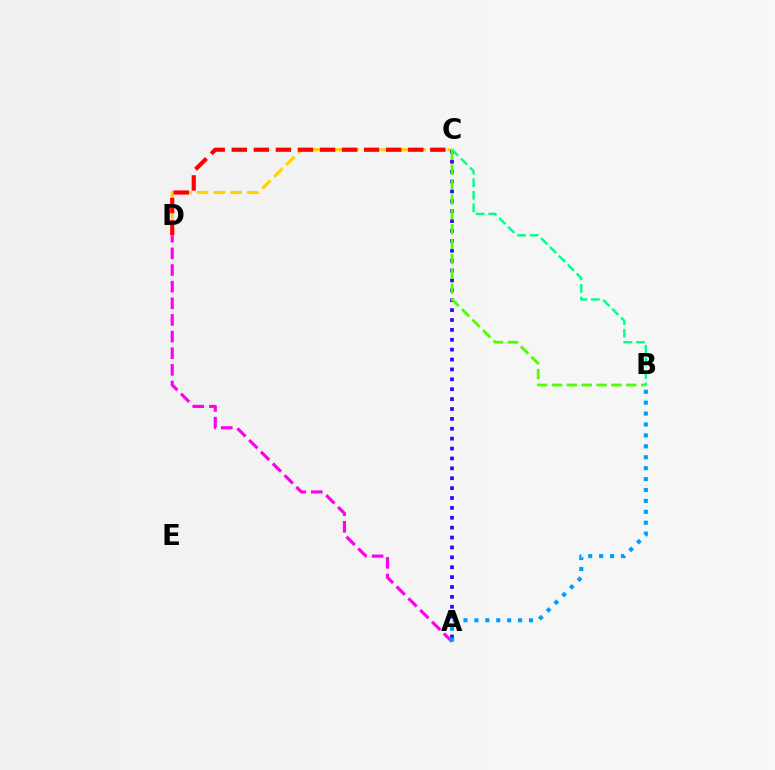{('C', 'D'): [{'color': '#ffd500', 'line_style': 'dashed', 'thickness': 2.28}, {'color': '#ff0000', 'line_style': 'dashed', 'thickness': 3.0}], ('A', 'C'): [{'color': '#3700ff', 'line_style': 'dotted', 'thickness': 2.69}], ('B', 'C'): [{'color': '#4fff00', 'line_style': 'dashed', 'thickness': 2.02}, {'color': '#00ff86', 'line_style': 'dashed', 'thickness': 1.7}], ('A', 'D'): [{'color': '#ff00ed', 'line_style': 'dashed', 'thickness': 2.26}], ('A', 'B'): [{'color': '#009eff', 'line_style': 'dotted', 'thickness': 2.97}]}